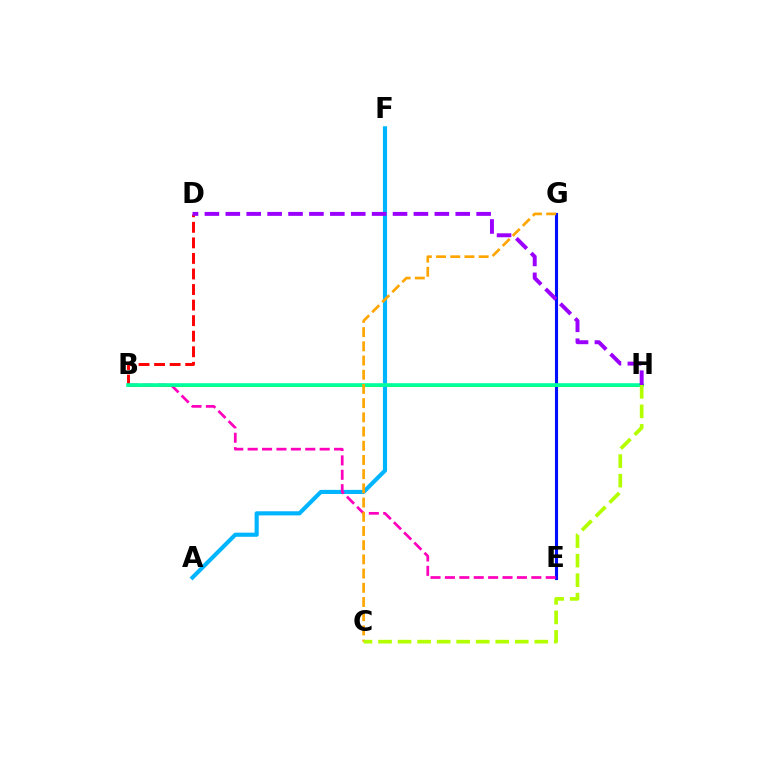{('E', 'G'): [{'color': '#0010ff', 'line_style': 'solid', 'thickness': 2.23}], ('B', 'H'): [{'color': '#08ff00', 'line_style': 'solid', 'thickness': 1.91}, {'color': '#00ff9d', 'line_style': 'solid', 'thickness': 2.59}], ('B', 'D'): [{'color': '#ff0000', 'line_style': 'dashed', 'thickness': 2.11}], ('A', 'F'): [{'color': '#00b5ff', 'line_style': 'solid', 'thickness': 2.97}], ('B', 'E'): [{'color': '#ff00bd', 'line_style': 'dashed', 'thickness': 1.96}], ('C', 'G'): [{'color': '#ffa500', 'line_style': 'dashed', 'thickness': 1.93}], ('C', 'H'): [{'color': '#b3ff00', 'line_style': 'dashed', 'thickness': 2.65}], ('D', 'H'): [{'color': '#9b00ff', 'line_style': 'dashed', 'thickness': 2.84}]}